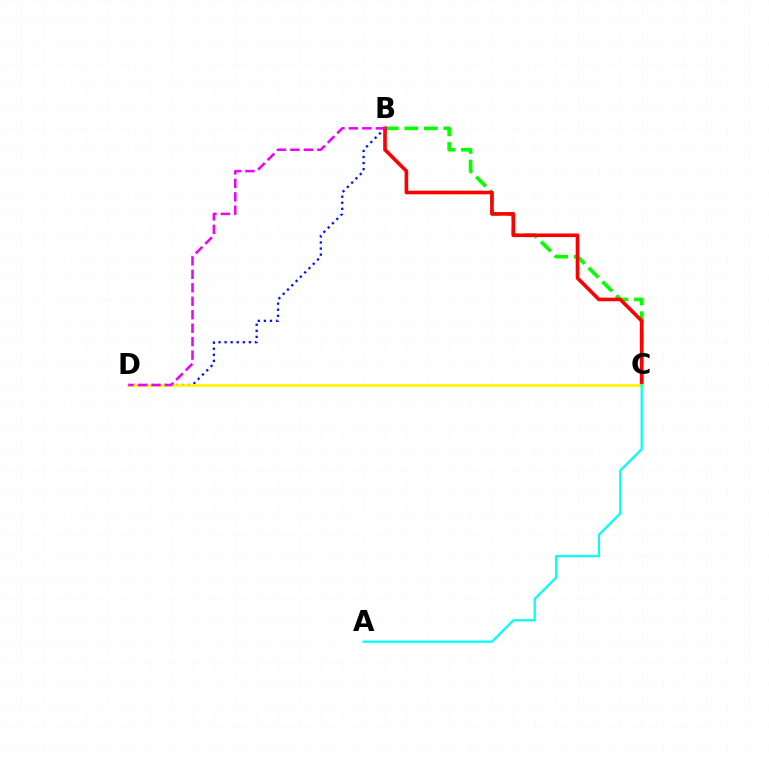{('B', 'D'): [{'color': '#0010ff', 'line_style': 'dotted', 'thickness': 1.65}, {'color': '#ee00ff', 'line_style': 'dashed', 'thickness': 1.83}], ('B', 'C'): [{'color': '#08ff00', 'line_style': 'dashed', 'thickness': 2.65}, {'color': '#ff0000', 'line_style': 'solid', 'thickness': 2.6}], ('C', 'D'): [{'color': '#fcf500', 'line_style': 'solid', 'thickness': 1.92}], ('A', 'C'): [{'color': '#00fff6', 'line_style': 'solid', 'thickness': 1.61}]}